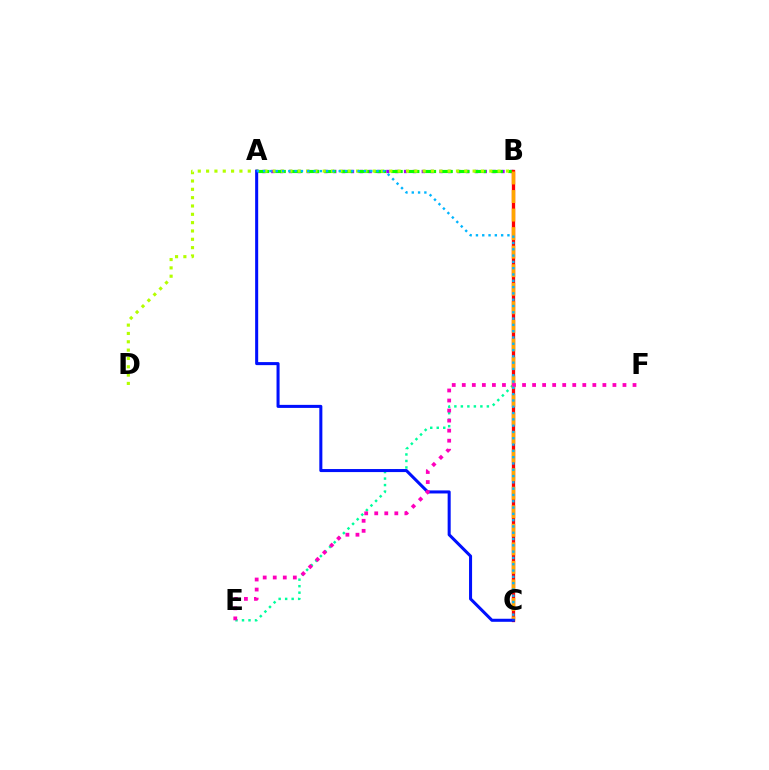{('B', 'E'): [{'color': '#00ff9d', 'line_style': 'dotted', 'thickness': 1.77}], ('A', 'B'): [{'color': '#9b00ff', 'line_style': 'dotted', 'thickness': 2.41}, {'color': '#08ff00', 'line_style': 'dashed', 'thickness': 2.27}], ('B', 'D'): [{'color': '#b3ff00', 'line_style': 'dotted', 'thickness': 2.26}], ('B', 'C'): [{'color': '#ff0000', 'line_style': 'solid', 'thickness': 2.38}, {'color': '#ffa500', 'line_style': 'dashed', 'thickness': 2.52}], ('A', 'C'): [{'color': '#0010ff', 'line_style': 'solid', 'thickness': 2.19}, {'color': '#00b5ff', 'line_style': 'dotted', 'thickness': 1.71}], ('E', 'F'): [{'color': '#ff00bd', 'line_style': 'dotted', 'thickness': 2.73}]}